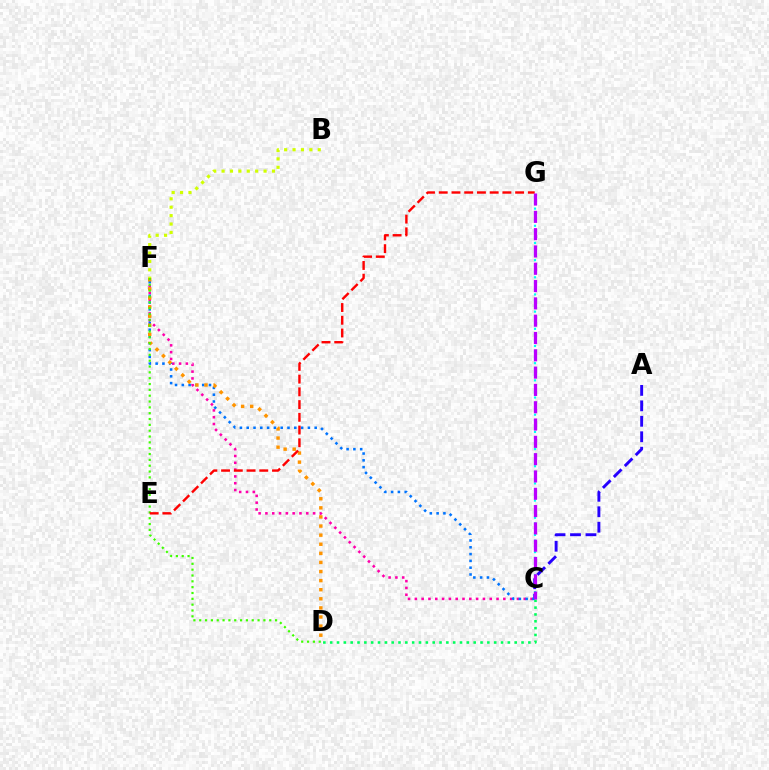{('C', 'G'): [{'color': '#00fff6', 'line_style': 'dotted', 'thickness': 1.56}, {'color': '#b900ff', 'line_style': 'dashed', 'thickness': 2.35}], ('C', 'F'): [{'color': '#ff00ac', 'line_style': 'dotted', 'thickness': 1.85}, {'color': '#0074ff', 'line_style': 'dotted', 'thickness': 1.85}], ('A', 'C'): [{'color': '#2500ff', 'line_style': 'dashed', 'thickness': 2.1}], ('C', 'D'): [{'color': '#00ff5c', 'line_style': 'dotted', 'thickness': 1.86}], ('B', 'F'): [{'color': '#d1ff00', 'line_style': 'dotted', 'thickness': 2.28}], ('D', 'F'): [{'color': '#ff9400', 'line_style': 'dotted', 'thickness': 2.47}, {'color': '#3dff00', 'line_style': 'dotted', 'thickness': 1.59}], ('E', 'G'): [{'color': '#ff0000', 'line_style': 'dashed', 'thickness': 1.73}]}